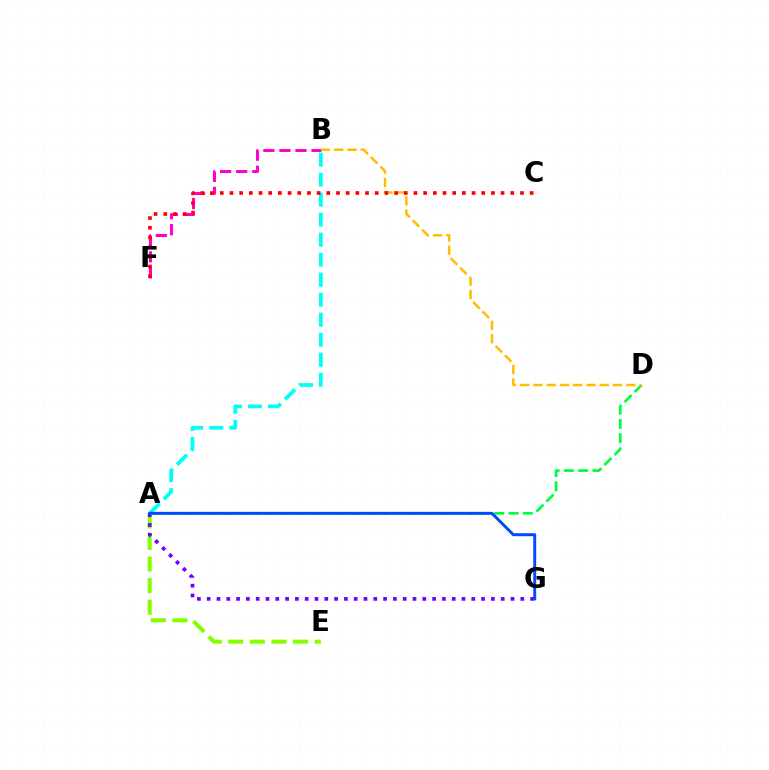{('A', 'B'): [{'color': '#00fff6', 'line_style': 'dashed', 'thickness': 2.72}], ('A', 'E'): [{'color': '#84ff00', 'line_style': 'dashed', 'thickness': 2.93}], ('B', 'F'): [{'color': '#ff00cf', 'line_style': 'dashed', 'thickness': 2.18}], ('A', 'G'): [{'color': '#7200ff', 'line_style': 'dotted', 'thickness': 2.66}, {'color': '#004bff', 'line_style': 'solid', 'thickness': 2.13}], ('A', 'D'): [{'color': '#00ff39', 'line_style': 'dashed', 'thickness': 1.94}], ('B', 'D'): [{'color': '#ffbd00', 'line_style': 'dashed', 'thickness': 1.8}], ('C', 'F'): [{'color': '#ff0000', 'line_style': 'dotted', 'thickness': 2.63}]}